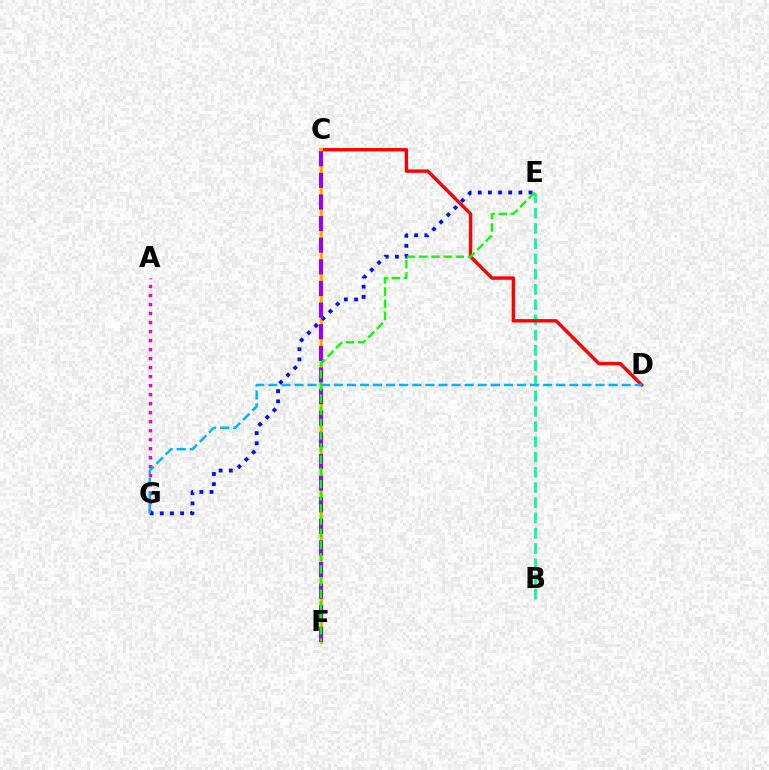{('B', 'E'): [{'color': '#00ff9d', 'line_style': 'dashed', 'thickness': 2.07}], ('C', 'D'): [{'color': '#ff0000', 'line_style': 'solid', 'thickness': 2.44}], ('A', 'G'): [{'color': '#ff00bd', 'line_style': 'dotted', 'thickness': 2.45}], ('C', 'F'): [{'color': '#b3ff00', 'line_style': 'solid', 'thickness': 2.53}, {'color': '#ffa500', 'line_style': 'solid', 'thickness': 1.89}, {'color': '#9b00ff', 'line_style': 'dashed', 'thickness': 2.94}], ('E', 'G'): [{'color': '#0010ff', 'line_style': 'dotted', 'thickness': 2.76}], ('D', 'G'): [{'color': '#00b5ff', 'line_style': 'dashed', 'thickness': 1.78}], ('E', 'F'): [{'color': '#08ff00', 'line_style': 'dashed', 'thickness': 1.66}]}